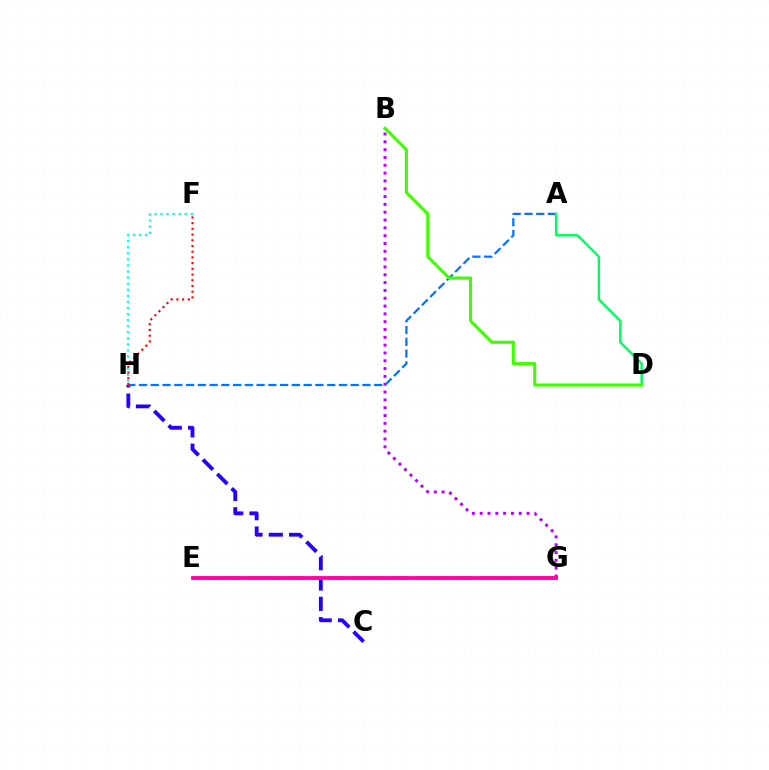{('B', 'G'): [{'color': '#b900ff', 'line_style': 'dotted', 'thickness': 2.12}], ('E', 'G'): [{'color': '#ff9400', 'line_style': 'dashed', 'thickness': 1.5}, {'color': '#d1ff00', 'line_style': 'dashed', 'thickness': 2.85}, {'color': '#ff00ac', 'line_style': 'solid', 'thickness': 2.75}], ('C', 'H'): [{'color': '#2500ff', 'line_style': 'dashed', 'thickness': 2.76}], ('A', 'H'): [{'color': '#0074ff', 'line_style': 'dashed', 'thickness': 1.6}], ('F', 'H'): [{'color': '#00fff6', 'line_style': 'dotted', 'thickness': 1.65}, {'color': '#ff0000', 'line_style': 'dotted', 'thickness': 1.55}], ('A', 'D'): [{'color': '#00ff5c', 'line_style': 'solid', 'thickness': 1.76}], ('B', 'D'): [{'color': '#3dff00', 'line_style': 'solid', 'thickness': 2.22}]}